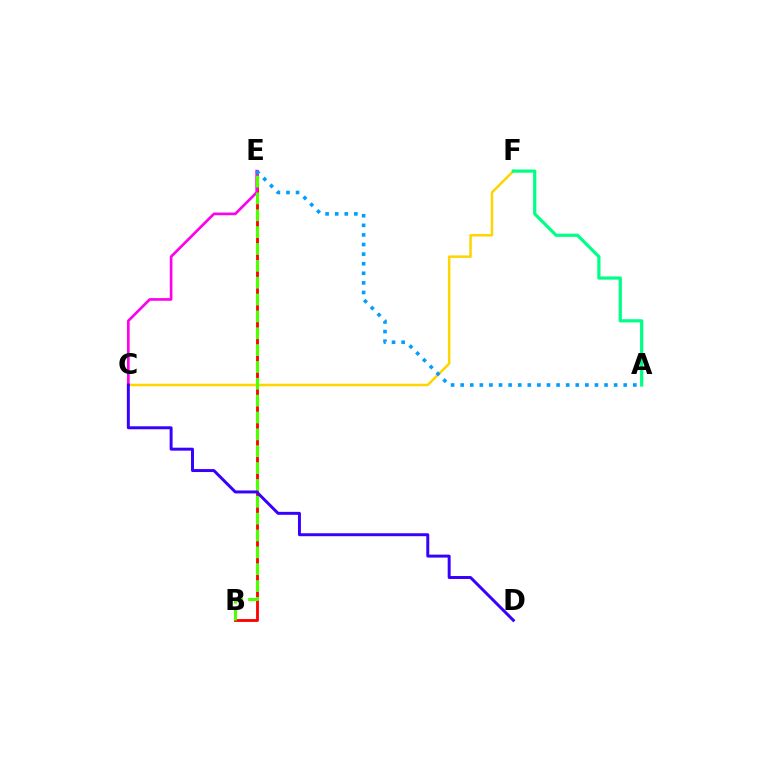{('C', 'F'): [{'color': '#ffd500', 'line_style': 'solid', 'thickness': 1.81}], ('B', 'E'): [{'color': '#ff0000', 'line_style': 'solid', 'thickness': 2.03}, {'color': '#4fff00', 'line_style': 'dashed', 'thickness': 2.29}], ('C', 'E'): [{'color': '#ff00ed', 'line_style': 'solid', 'thickness': 1.92}], ('A', 'F'): [{'color': '#00ff86', 'line_style': 'solid', 'thickness': 2.32}], ('C', 'D'): [{'color': '#3700ff', 'line_style': 'solid', 'thickness': 2.13}], ('A', 'E'): [{'color': '#009eff', 'line_style': 'dotted', 'thickness': 2.61}]}